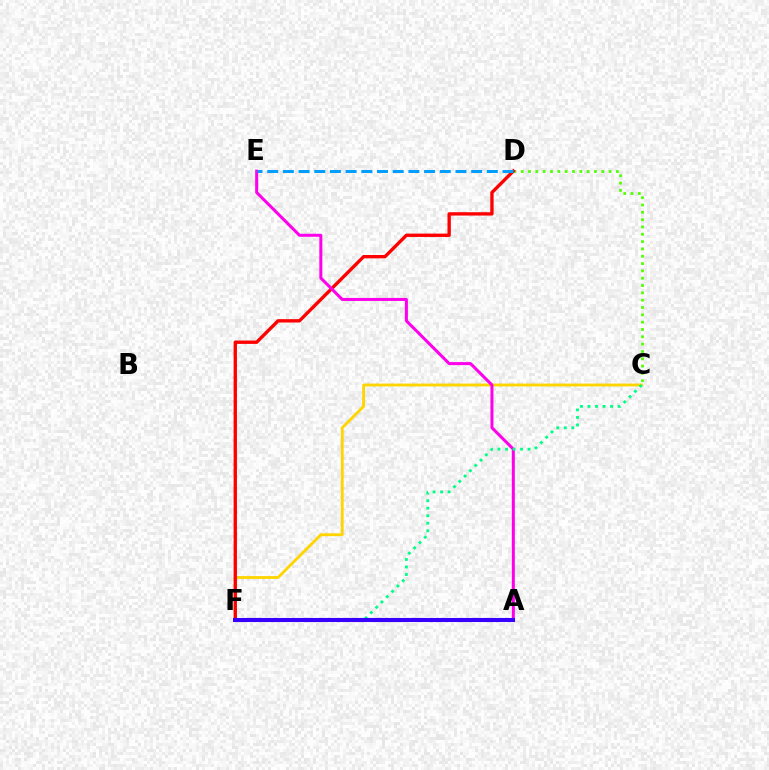{('C', 'F'): [{'color': '#ffd500', 'line_style': 'solid', 'thickness': 2.04}, {'color': '#00ff86', 'line_style': 'dotted', 'thickness': 2.04}], ('C', 'D'): [{'color': '#4fff00', 'line_style': 'dotted', 'thickness': 1.99}], ('D', 'F'): [{'color': '#ff0000', 'line_style': 'solid', 'thickness': 2.41}], ('A', 'E'): [{'color': '#ff00ed', 'line_style': 'solid', 'thickness': 2.17}], ('A', 'F'): [{'color': '#3700ff', 'line_style': 'solid', 'thickness': 2.94}], ('D', 'E'): [{'color': '#009eff', 'line_style': 'dashed', 'thickness': 2.13}]}